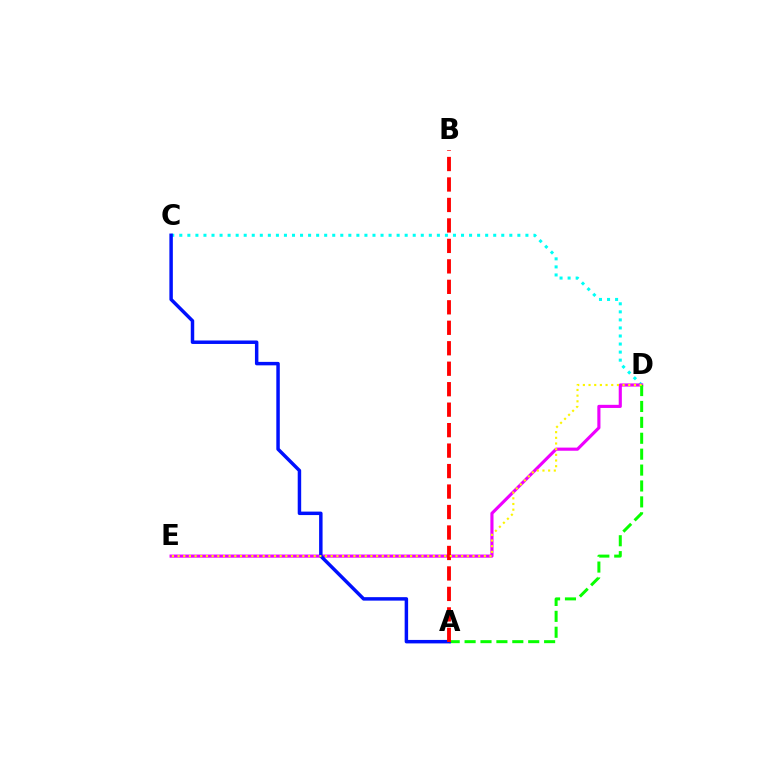{('C', 'D'): [{'color': '#00fff6', 'line_style': 'dotted', 'thickness': 2.19}], ('D', 'E'): [{'color': '#ee00ff', 'line_style': 'solid', 'thickness': 2.25}, {'color': '#fcf500', 'line_style': 'dotted', 'thickness': 1.54}], ('A', 'D'): [{'color': '#08ff00', 'line_style': 'dashed', 'thickness': 2.16}], ('A', 'C'): [{'color': '#0010ff', 'line_style': 'solid', 'thickness': 2.5}], ('A', 'B'): [{'color': '#ff0000', 'line_style': 'dashed', 'thickness': 2.78}]}